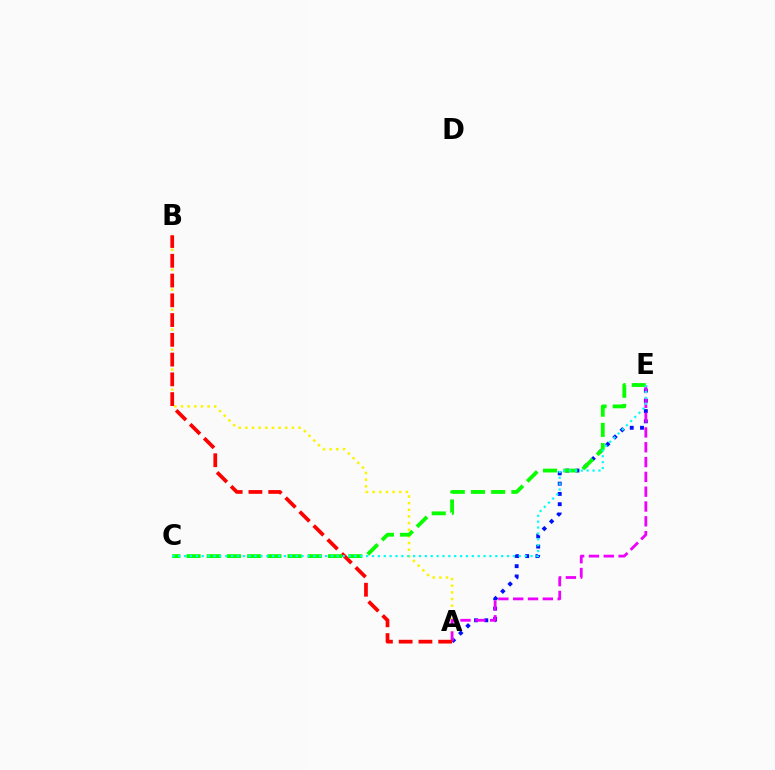{('A', 'E'): [{'color': '#0010ff', 'line_style': 'dotted', 'thickness': 2.79}, {'color': '#ee00ff', 'line_style': 'dashed', 'thickness': 2.01}], ('A', 'B'): [{'color': '#fcf500', 'line_style': 'dotted', 'thickness': 1.81}, {'color': '#ff0000', 'line_style': 'dashed', 'thickness': 2.68}], ('C', 'E'): [{'color': '#08ff00', 'line_style': 'dashed', 'thickness': 2.75}, {'color': '#00fff6', 'line_style': 'dotted', 'thickness': 1.6}]}